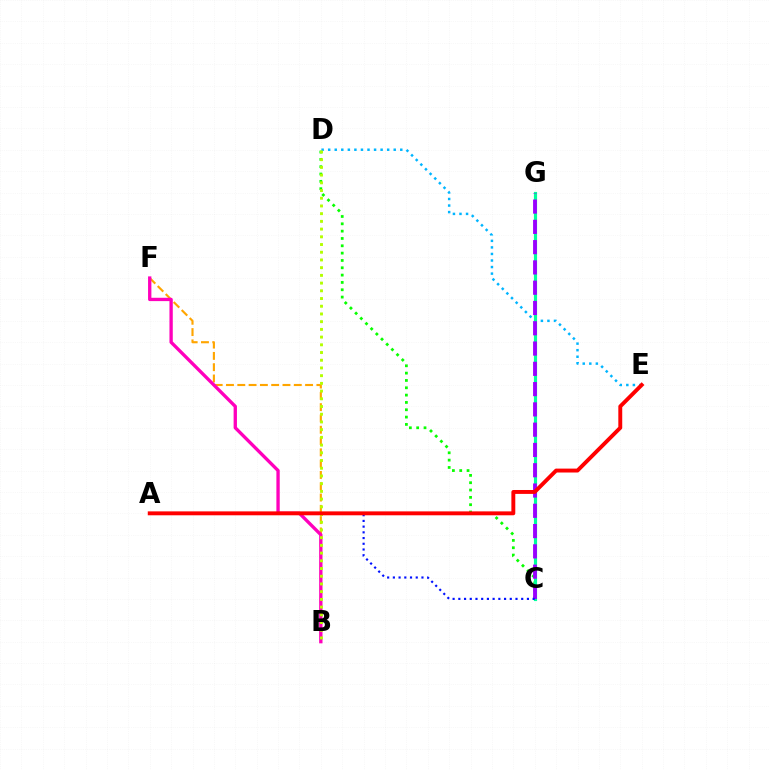{('C', 'D'): [{'color': '#08ff00', 'line_style': 'dotted', 'thickness': 1.99}], ('B', 'F'): [{'color': '#ffa500', 'line_style': 'dashed', 'thickness': 1.54}, {'color': '#ff00bd', 'line_style': 'solid', 'thickness': 2.4}], ('D', 'E'): [{'color': '#00b5ff', 'line_style': 'dotted', 'thickness': 1.78}], ('C', 'G'): [{'color': '#00ff9d', 'line_style': 'solid', 'thickness': 2.28}, {'color': '#9b00ff', 'line_style': 'dashed', 'thickness': 2.76}], ('A', 'C'): [{'color': '#0010ff', 'line_style': 'dotted', 'thickness': 1.55}], ('B', 'D'): [{'color': '#b3ff00', 'line_style': 'dotted', 'thickness': 2.1}], ('A', 'E'): [{'color': '#ff0000', 'line_style': 'solid', 'thickness': 2.81}]}